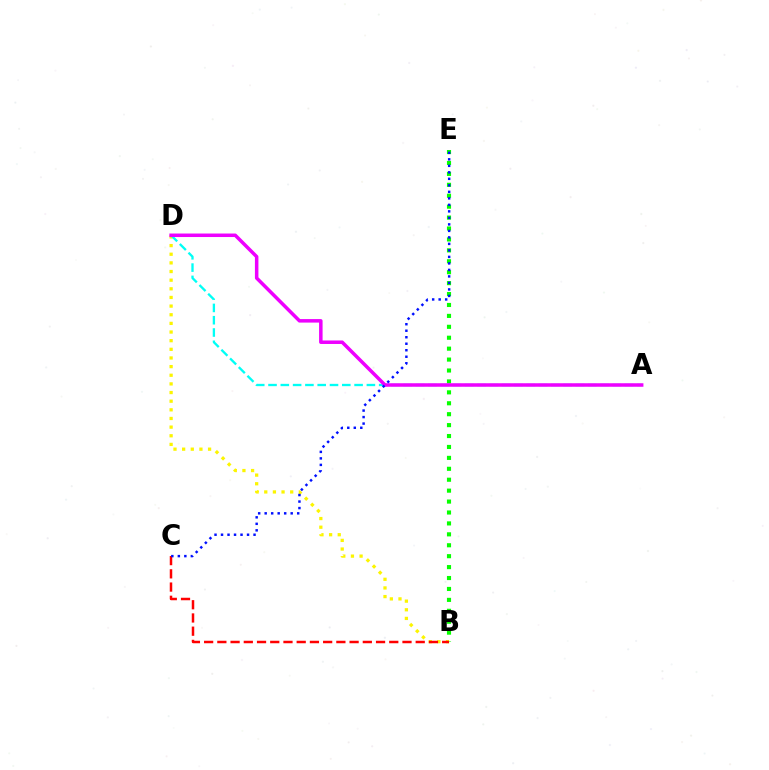{('B', 'D'): [{'color': '#fcf500', 'line_style': 'dotted', 'thickness': 2.35}], ('B', 'E'): [{'color': '#08ff00', 'line_style': 'dotted', 'thickness': 2.97}], ('A', 'D'): [{'color': '#00fff6', 'line_style': 'dashed', 'thickness': 1.67}, {'color': '#ee00ff', 'line_style': 'solid', 'thickness': 2.52}], ('B', 'C'): [{'color': '#ff0000', 'line_style': 'dashed', 'thickness': 1.8}], ('C', 'E'): [{'color': '#0010ff', 'line_style': 'dotted', 'thickness': 1.77}]}